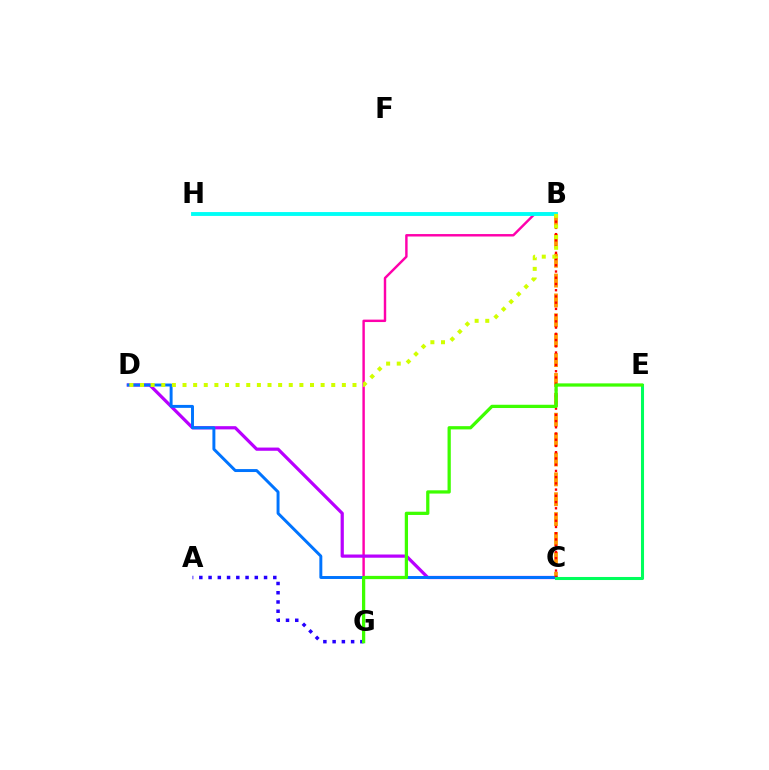{('B', 'G'): [{'color': '#ff00ac', 'line_style': 'solid', 'thickness': 1.75}], ('A', 'G'): [{'color': '#2500ff', 'line_style': 'dotted', 'thickness': 2.51}], ('C', 'D'): [{'color': '#b900ff', 'line_style': 'solid', 'thickness': 2.32}, {'color': '#0074ff', 'line_style': 'solid', 'thickness': 2.12}], ('B', 'C'): [{'color': '#ff9400', 'line_style': 'dashed', 'thickness': 2.7}, {'color': '#ff0000', 'line_style': 'dotted', 'thickness': 1.69}], ('B', 'H'): [{'color': '#00fff6', 'line_style': 'solid', 'thickness': 2.78}], ('B', 'D'): [{'color': '#d1ff00', 'line_style': 'dotted', 'thickness': 2.89}], ('C', 'E'): [{'color': '#00ff5c', 'line_style': 'solid', 'thickness': 2.2}], ('E', 'G'): [{'color': '#3dff00', 'line_style': 'solid', 'thickness': 2.34}]}